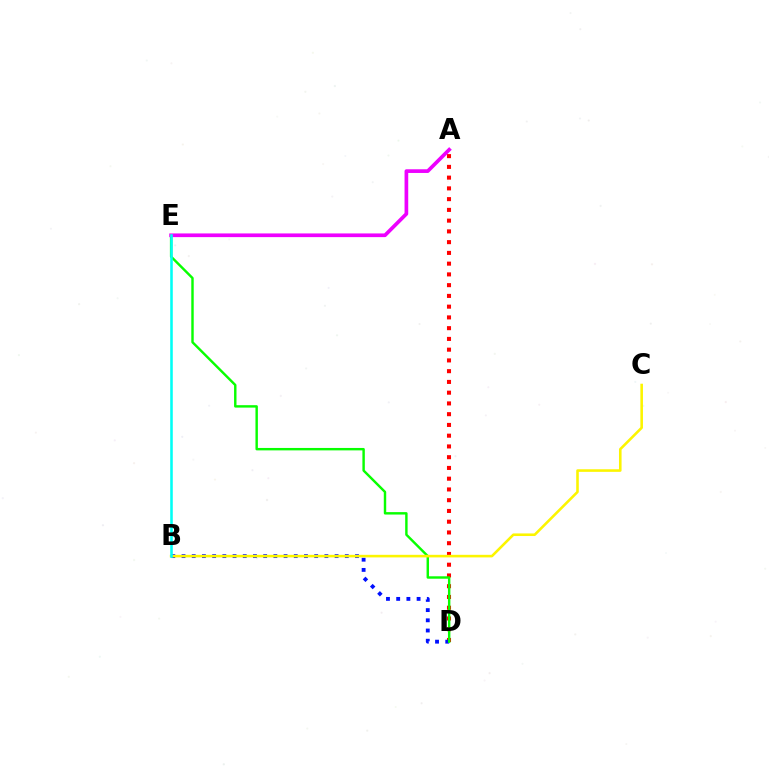{('A', 'D'): [{'color': '#ff0000', 'line_style': 'dotted', 'thickness': 2.92}], ('B', 'D'): [{'color': '#0010ff', 'line_style': 'dotted', 'thickness': 2.77}], ('D', 'E'): [{'color': '#08ff00', 'line_style': 'solid', 'thickness': 1.75}], ('B', 'C'): [{'color': '#fcf500', 'line_style': 'solid', 'thickness': 1.86}], ('A', 'E'): [{'color': '#ee00ff', 'line_style': 'solid', 'thickness': 2.65}], ('B', 'E'): [{'color': '#00fff6', 'line_style': 'solid', 'thickness': 1.85}]}